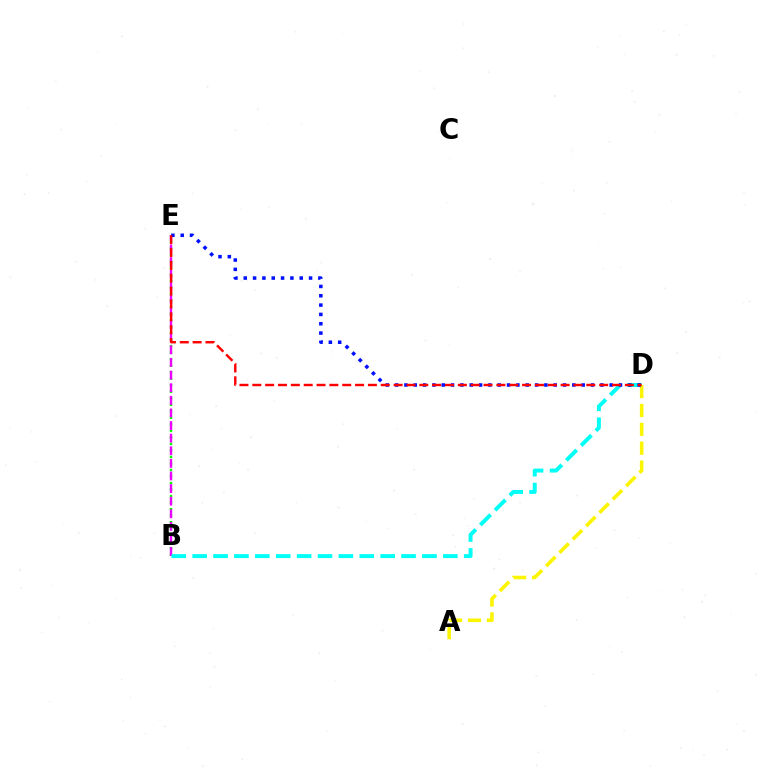{('B', 'E'): [{'color': '#08ff00', 'line_style': 'dotted', 'thickness': 1.77}, {'color': '#ee00ff', 'line_style': 'dashed', 'thickness': 1.71}], ('B', 'D'): [{'color': '#00fff6', 'line_style': 'dashed', 'thickness': 2.84}], ('A', 'D'): [{'color': '#fcf500', 'line_style': 'dashed', 'thickness': 2.56}], ('D', 'E'): [{'color': '#0010ff', 'line_style': 'dotted', 'thickness': 2.53}, {'color': '#ff0000', 'line_style': 'dashed', 'thickness': 1.75}]}